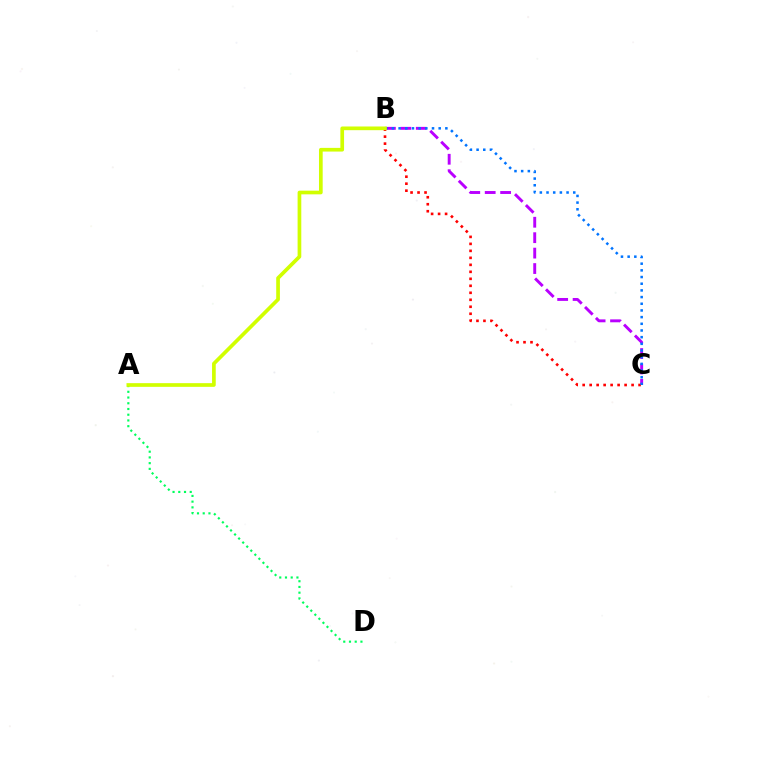{('A', 'D'): [{'color': '#00ff5c', 'line_style': 'dotted', 'thickness': 1.56}], ('B', 'C'): [{'color': '#b900ff', 'line_style': 'dashed', 'thickness': 2.1}, {'color': '#ff0000', 'line_style': 'dotted', 'thickness': 1.9}, {'color': '#0074ff', 'line_style': 'dotted', 'thickness': 1.81}], ('A', 'B'): [{'color': '#d1ff00', 'line_style': 'solid', 'thickness': 2.66}]}